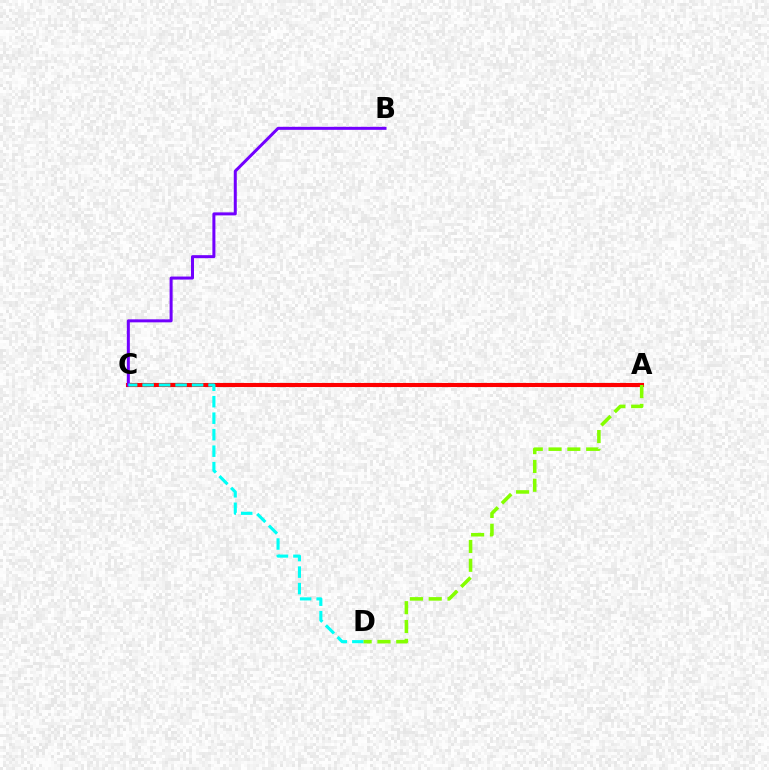{('A', 'C'): [{'color': '#ff0000', 'line_style': 'solid', 'thickness': 2.95}], ('B', 'C'): [{'color': '#7200ff', 'line_style': 'solid', 'thickness': 2.17}], ('C', 'D'): [{'color': '#00fff6', 'line_style': 'dashed', 'thickness': 2.24}], ('A', 'D'): [{'color': '#84ff00', 'line_style': 'dashed', 'thickness': 2.56}]}